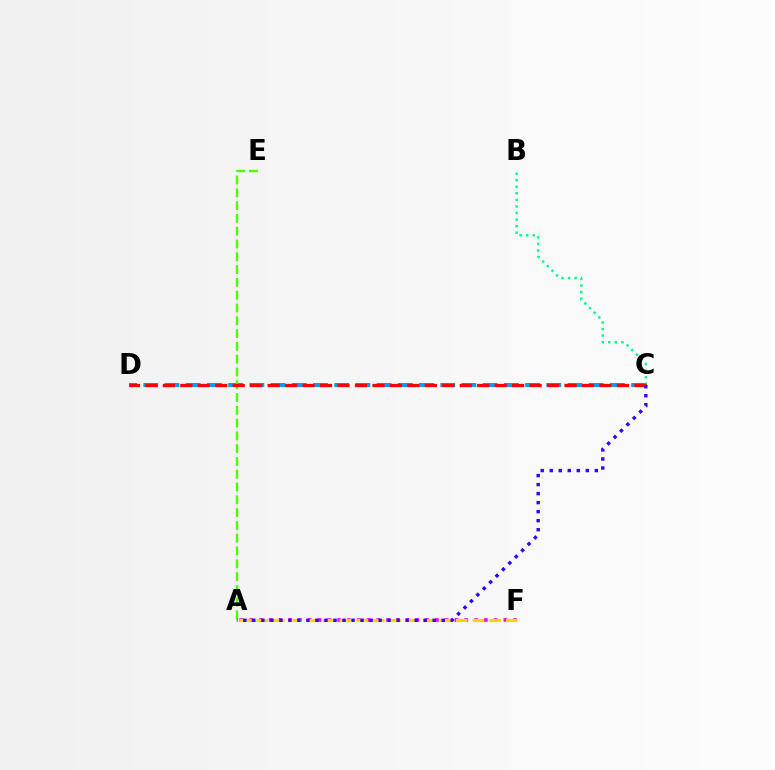{('A', 'F'): [{'color': '#ff00ed', 'line_style': 'dotted', 'thickness': 2.66}, {'color': '#ffd500', 'line_style': 'dashed', 'thickness': 2.26}], ('C', 'D'): [{'color': '#009eff', 'line_style': 'dashed', 'thickness': 2.88}, {'color': '#ff0000', 'line_style': 'dashed', 'thickness': 2.37}], ('B', 'C'): [{'color': '#00ff86', 'line_style': 'dotted', 'thickness': 1.78}], ('A', 'E'): [{'color': '#4fff00', 'line_style': 'dashed', 'thickness': 1.74}], ('A', 'C'): [{'color': '#3700ff', 'line_style': 'dotted', 'thickness': 2.45}]}